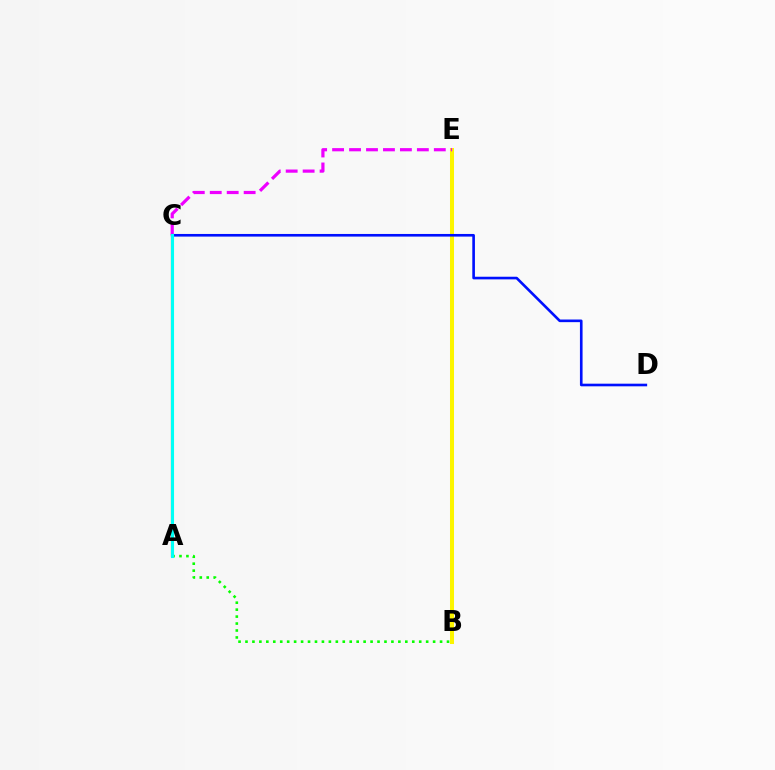{('B', 'E'): [{'color': '#fcf500', 'line_style': 'solid', 'thickness': 2.89}], ('A', 'C'): [{'color': '#ff0000', 'line_style': 'solid', 'thickness': 1.54}, {'color': '#00fff6', 'line_style': 'solid', 'thickness': 2.22}], ('C', 'E'): [{'color': '#ee00ff', 'line_style': 'dashed', 'thickness': 2.3}], ('C', 'D'): [{'color': '#0010ff', 'line_style': 'solid', 'thickness': 1.9}], ('A', 'B'): [{'color': '#08ff00', 'line_style': 'dotted', 'thickness': 1.89}]}